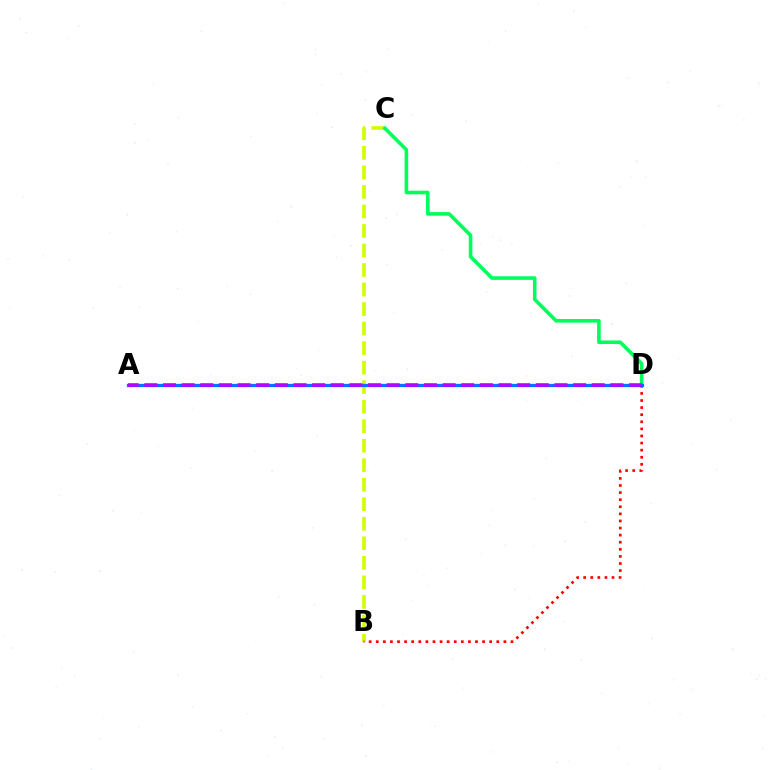{('B', 'C'): [{'color': '#d1ff00', 'line_style': 'dashed', 'thickness': 2.65}], ('C', 'D'): [{'color': '#00ff5c', 'line_style': 'solid', 'thickness': 2.59}], ('B', 'D'): [{'color': '#ff0000', 'line_style': 'dotted', 'thickness': 1.93}], ('A', 'D'): [{'color': '#0074ff', 'line_style': 'solid', 'thickness': 2.37}, {'color': '#b900ff', 'line_style': 'dashed', 'thickness': 2.53}]}